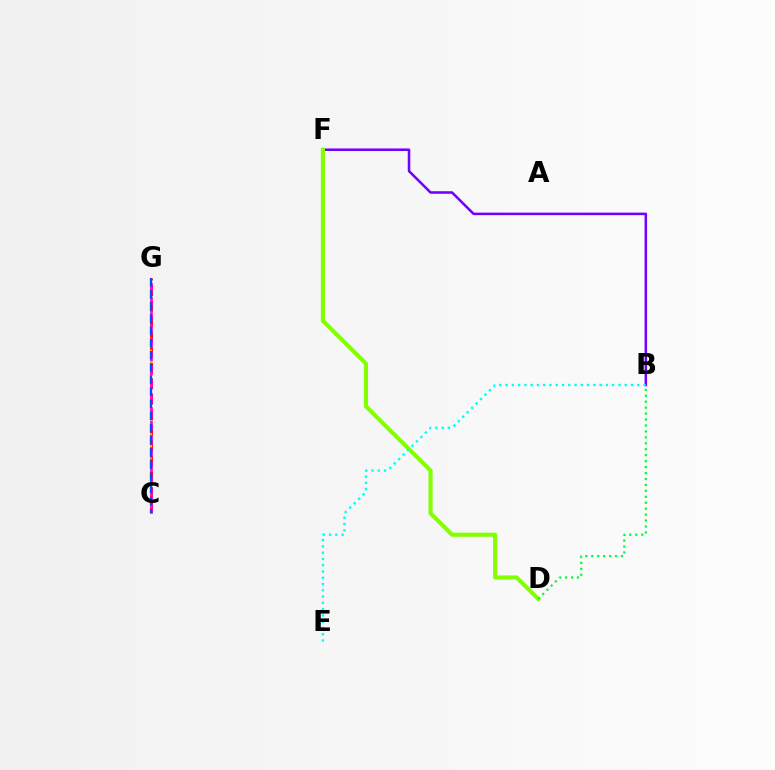{('B', 'F'): [{'color': '#7200ff', 'line_style': 'solid', 'thickness': 1.83}], ('D', 'F'): [{'color': '#84ff00', 'line_style': 'solid', 'thickness': 2.97}], ('C', 'G'): [{'color': '#ff0000', 'line_style': 'dashed', 'thickness': 2.11}, {'color': '#ffbd00', 'line_style': 'dotted', 'thickness': 1.62}, {'color': '#ff00cf', 'line_style': 'dashed', 'thickness': 1.88}, {'color': '#004bff', 'line_style': 'dashed', 'thickness': 1.65}], ('B', 'E'): [{'color': '#00fff6', 'line_style': 'dotted', 'thickness': 1.7}], ('B', 'D'): [{'color': '#00ff39', 'line_style': 'dotted', 'thickness': 1.61}]}